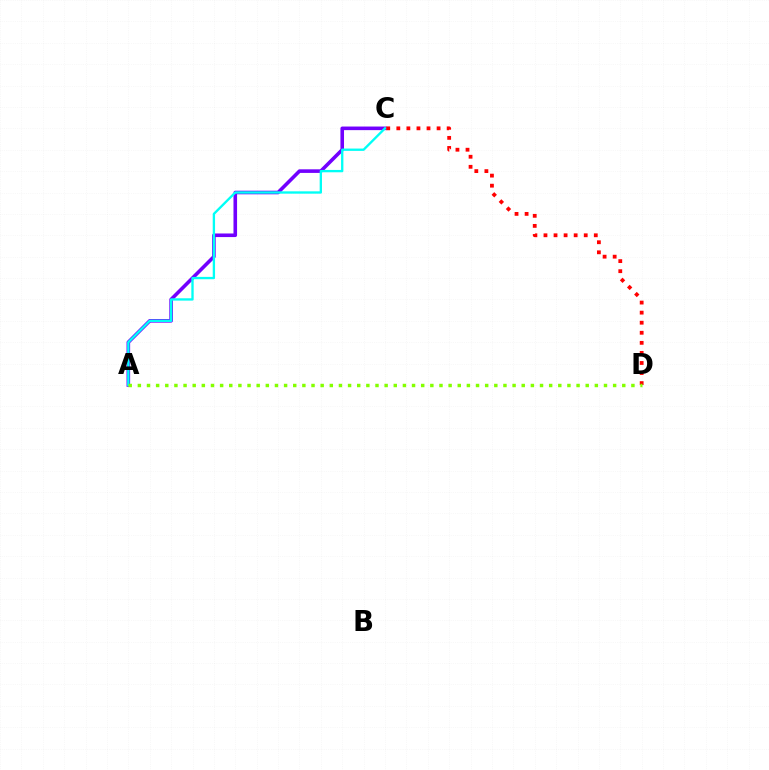{('A', 'C'): [{'color': '#7200ff', 'line_style': 'solid', 'thickness': 2.59}, {'color': '#00fff6', 'line_style': 'solid', 'thickness': 1.68}], ('C', 'D'): [{'color': '#ff0000', 'line_style': 'dotted', 'thickness': 2.73}], ('A', 'D'): [{'color': '#84ff00', 'line_style': 'dotted', 'thickness': 2.48}]}